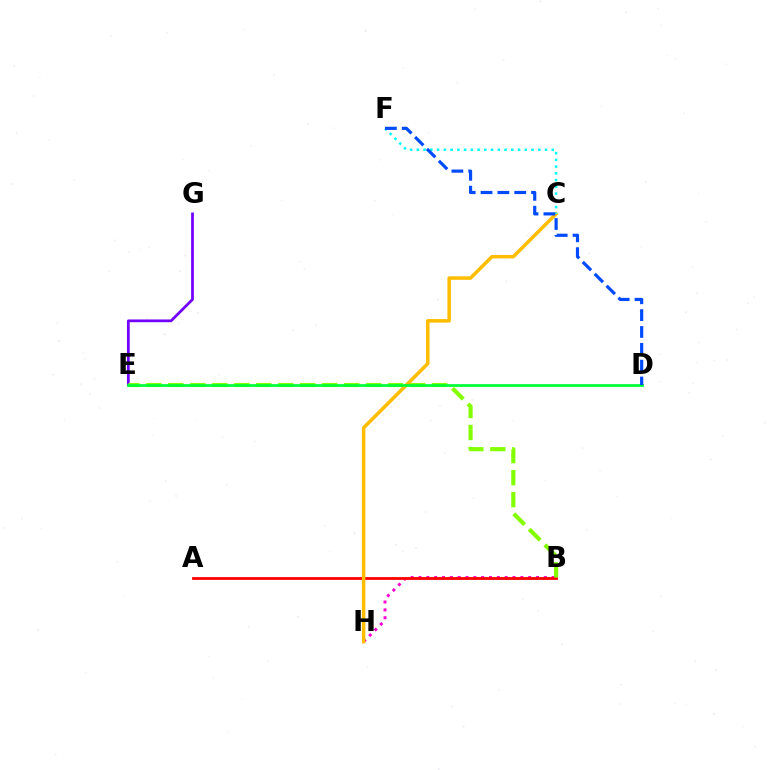{('E', 'G'): [{'color': '#7200ff', 'line_style': 'solid', 'thickness': 1.98}], ('B', 'H'): [{'color': '#ff00cf', 'line_style': 'dotted', 'thickness': 2.13}], ('A', 'B'): [{'color': '#ff0000', 'line_style': 'solid', 'thickness': 2.01}], ('B', 'E'): [{'color': '#84ff00', 'line_style': 'dashed', 'thickness': 2.99}], ('C', 'H'): [{'color': '#ffbd00', 'line_style': 'solid', 'thickness': 2.53}], ('C', 'F'): [{'color': '#00fff6', 'line_style': 'dotted', 'thickness': 1.83}], ('D', 'E'): [{'color': '#00ff39', 'line_style': 'solid', 'thickness': 1.97}], ('D', 'F'): [{'color': '#004bff', 'line_style': 'dashed', 'thickness': 2.29}]}